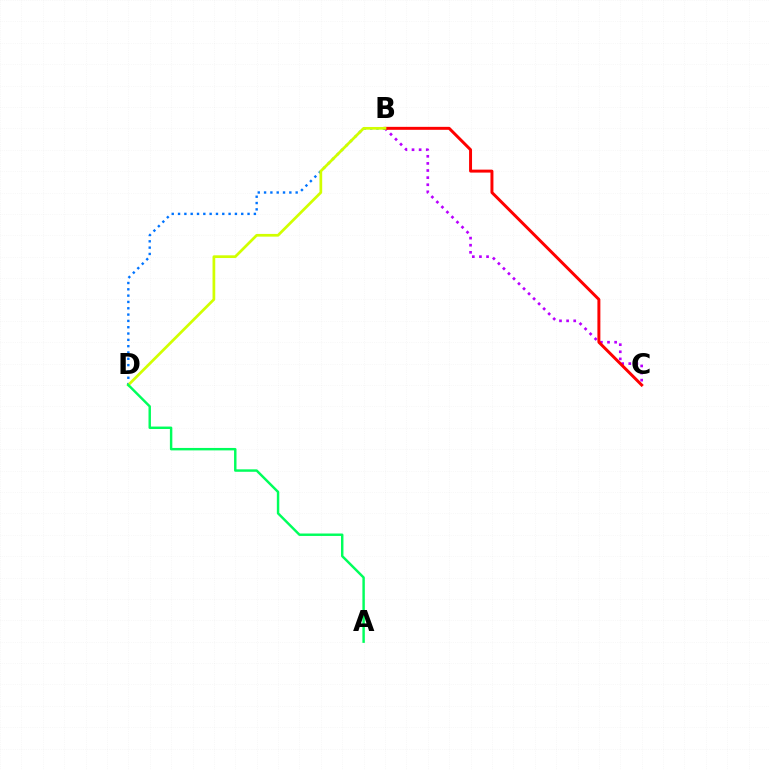{('B', 'C'): [{'color': '#b900ff', 'line_style': 'dotted', 'thickness': 1.93}, {'color': '#ff0000', 'line_style': 'solid', 'thickness': 2.13}], ('B', 'D'): [{'color': '#0074ff', 'line_style': 'dotted', 'thickness': 1.72}, {'color': '#d1ff00', 'line_style': 'solid', 'thickness': 1.96}], ('A', 'D'): [{'color': '#00ff5c', 'line_style': 'solid', 'thickness': 1.76}]}